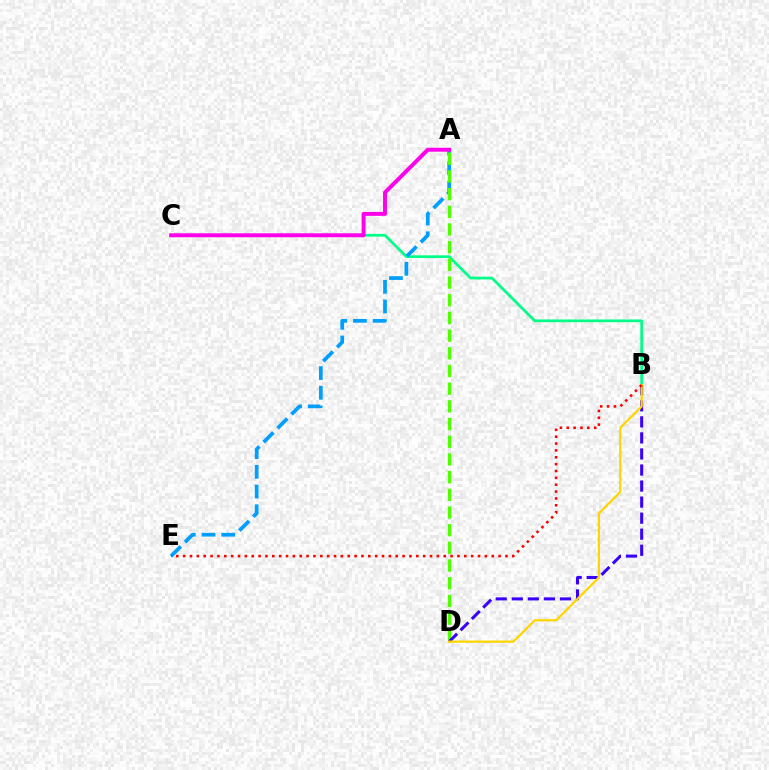{('B', 'C'): [{'color': '#00ff86', 'line_style': 'solid', 'thickness': 1.97}], ('A', 'E'): [{'color': '#009eff', 'line_style': 'dashed', 'thickness': 2.68}], ('A', 'D'): [{'color': '#4fff00', 'line_style': 'dashed', 'thickness': 2.4}], ('B', 'D'): [{'color': '#3700ff', 'line_style': 'dashed', 'thickness': 2.18}, {'color': '#ffd500', 'line_style': 'solid', 'thickness': 1.62}], ('A', 'C'): [{'color': '#ff00ed', 'line_style': 'solid', 'thickness': 2.83}], ('B', 'E'): [{'color': '#ff0000', 'line_style': 'dotted', 'thickness': 1.86}]}